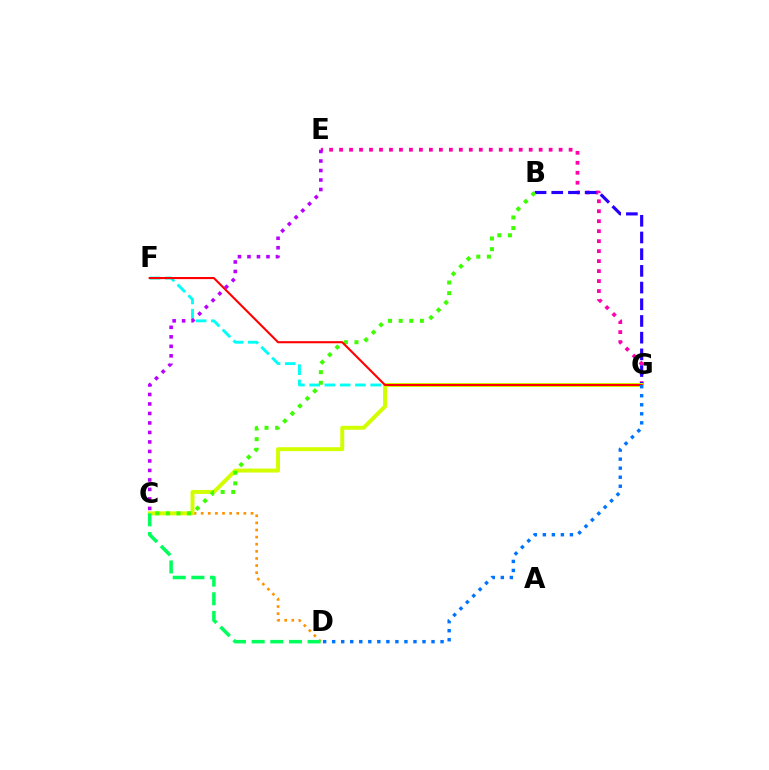{('E', 'G'): [{'color': '#ff00ac', 'line_style': 'dotted', 'thickness': 2.71}], ('F', 'G'): [{'color': '#00fff6', 'line_style': 'dashed', 'thickness': 2.07}, {'color': '#ff0000', 'line_style': 'solid', 'thickness': 1.52}], ('B', 'G'): [{'color': '#2500ff', 'line_style': 'dashed', 'thickness': 2.27}], ('C', 'D'): [{'color': '#ff9400', 'line_style': 'dotted', 'thickness': 1.93}, {'color': '#00ff5c', 'line_style': 'dashed', 'thickness': 2.53}], ('C', 'G'): [{'color': '#d1ff00', 'line_style': 'solid', 'thickness': 2.85}], ('B', 'C'): [{'color': '#3dff00', 'line_style': 'dotted', 'thickness': 2.88}], ('C', 'E'): [{'color': '#b900ff', 'line_style': 'dotted', 'thickness': 2.58}], ('D', 'G'): [{'color': '#0074ff', 'line_style': 'dotted', 'thickness': 2.45}]}